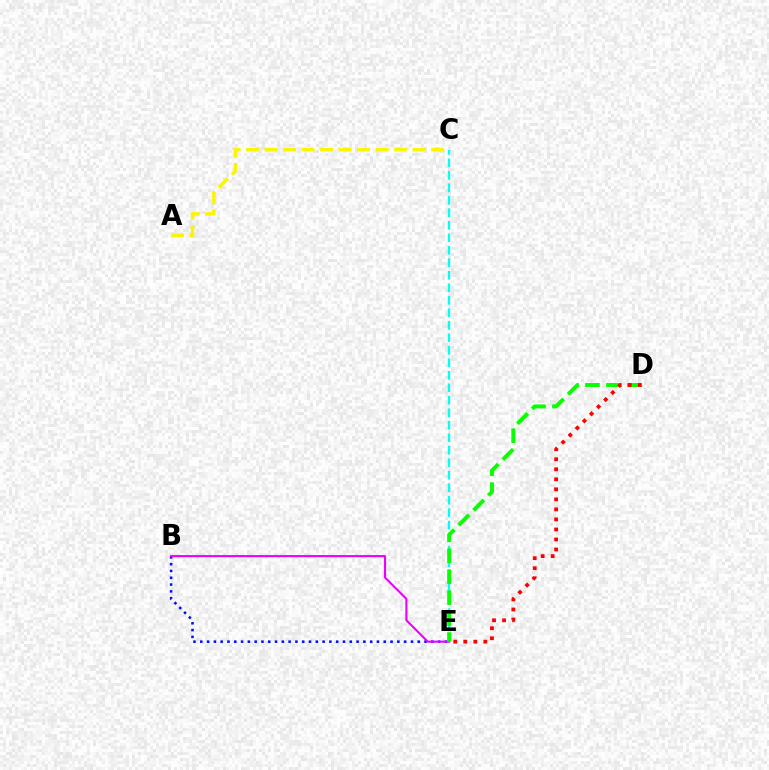{('C', 'E'): [{'color': '#00fff6', 'line_style': 'dashed', 'thickness': 1.7}], ('B', 'E'): [{'color': '#0010ff', 'line_style': 'dotted', 'thickness': 1.85}, {'color': '#ee00ff', 'line_style': 'solid', 'thickness': 1.52}], ('D', 'E'): [{'color': '#08ff00', 'line_style': 'dashed', 'thickness': 2.85}, {'color': '#ff0000', 'line_style': 'dotted', 'thickness': 2.72}], ('A', 'C'): [{'color': '#fcf500', 'line_style': 'dashed', 'thickness': 2.51}]}